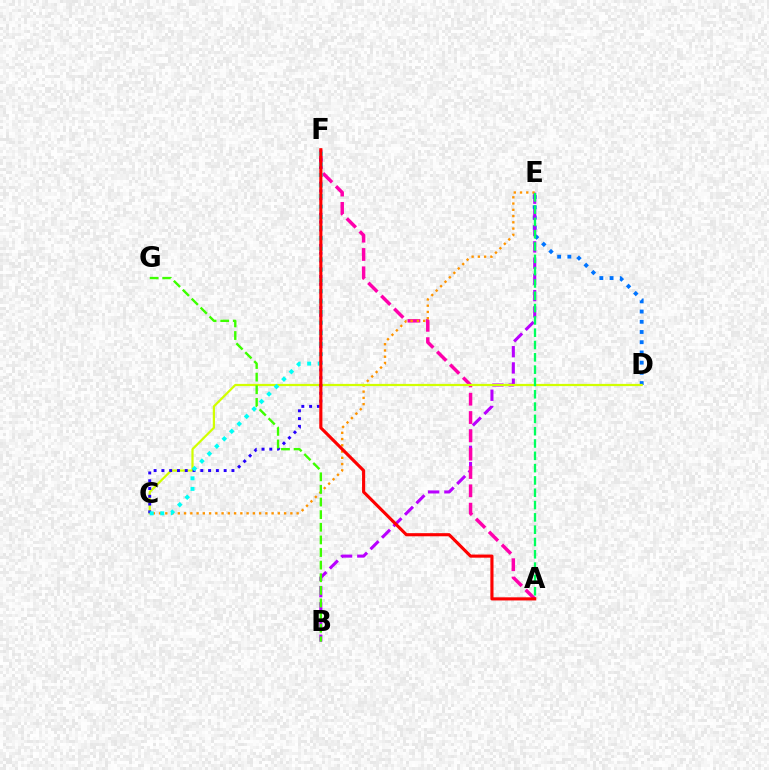{('D', 'E'): [{'color': '#0074ff', 'line_style': 'dotted', 'thickness': 2.78}], ('B', 'E'): [{'color': '#b900ff', 'line_style': 'dashed', 'thickness': 2.21}], ('A', 'F'): [{'color': '#ff00ac', 'line_style': 'dashed', 'thickness': 2.49}, {'color': '#ff0000', 'line_style': 'solid', 'thickness': 2.25}], ('C', 'E'): [{'color': '#ff9400', 'line_style': 'dotted', 'thickness': 1.7}], ('C', 'D'): [{'color': '#d1ff00', 'line_style': 'solid', 'thickness': 1.6}], ('C', 'F'): [{'color': '#2500ff', 'line_style': 'dotted', 'thickness': 2.11}, {'color': '#00fff6', 'line_style': 'dotted', 'thickness': 2.87}], ('B', 'G'): [{'color': '#3dff00', 'line_style': 'dashed', 'thickness': 1.71}], ('A', 'E'): [{'color': '#00ff5c', 'line_style': 'dashed', 'thickness': 1.67}]}